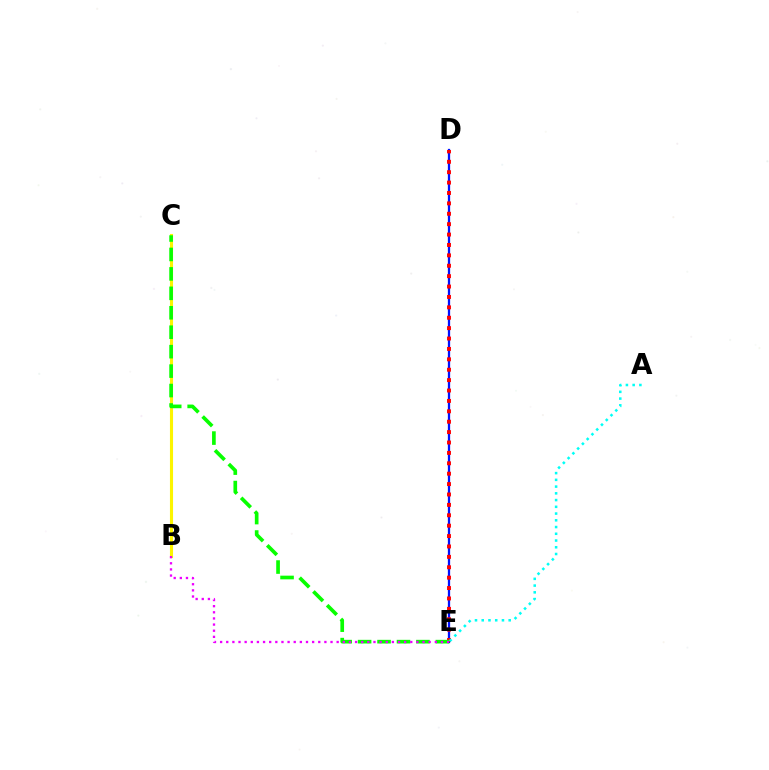{('D', 'E'): [{'color': '#0010ff', 'line_style': 'solid', 'thickness': 1.64}, {'color': '#ff0000', 'line_style': 'dotted', 'thickness': 2.82}], ('B', 'C'): [{'color': '#fcf500', 'line_style': 'solid', 'thickness': 2.23}], ('A', 'E'): [{'color': '#00fff6', 'line_style': 'dotted', 'thickness': 1.83}], ('C', 'E'): [{'color': '#08ff00', 'line_style': 'dashed', 'thickness': 2.64}], ('B', 'E'): [{'color': '#ee00ff', 'line_style': 'dotted', 'thickness': 1.67}]}